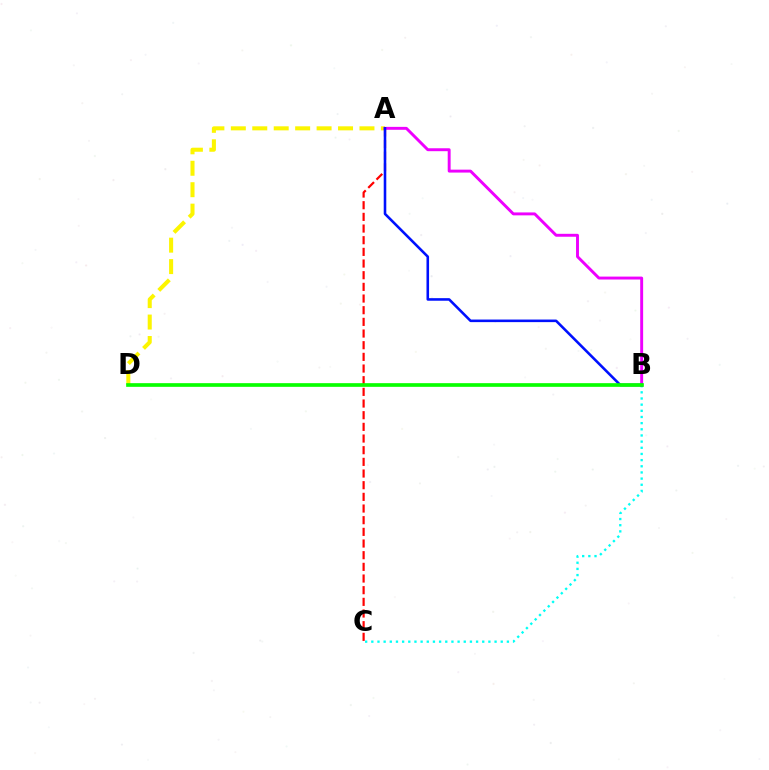{('A', 'D'): [{'color': '#fcf500', 'line_style': 'dashed', 'thickness': 2.91}], ('B', 'C'): [{'color': '#00fff6', 'line_style': 'dotted', 'thickness': 1.67}], ('A', 'C'): [{'color': '#ff0000', 'line_style': 'dashed', 'thickness': 1.58}], ('A', 'B'): [{'color': '#ee00ff', 'line_style': 'solid', 'thickness': 2.1}, {'color': '#0010ff', 'line_style': 'solid', 'thickness': 1.86}], ('B', 'D'): [{'color': '#08ff00', 'line_style': 'solid', 'thickness': 2.64}]}